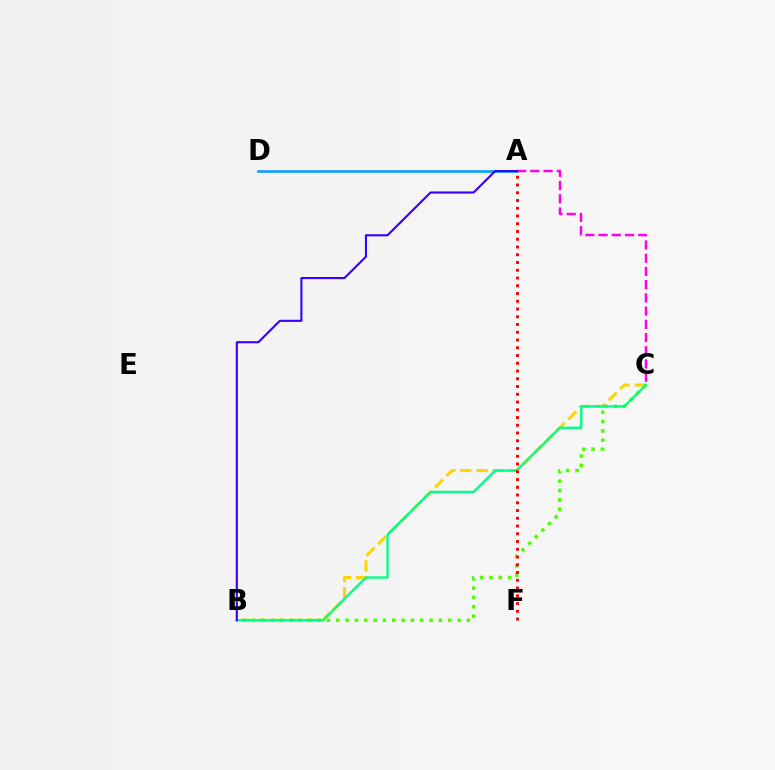{('A', 'D'): [{'color': '#009eff', 'line_style': 'solid', 'thickness': 1.84}], ('B', 'C'): [{'color': '#ffd500', 'line_style': 'dashed', 'thickness': 2.19}, {'color': '#4fff00', 'line_style': 'dotted', 'thickness': 2.54}, {'color': '#00ff86', 'line_style': 'solid', 'thickness': 1.7}], ('A', 'C'): [{'color': '#ff00ed', 'line_style': 'dashed', 'thickness': 1.8}], ('A', 'B'): [{'color': '#3700ff', 'line_style': 'solid', 'thickness': 1.53}], ('A', 'F'): [{'color': '#ff0000', 'line_style': 'dotted', 'thickness': 2.11}]}